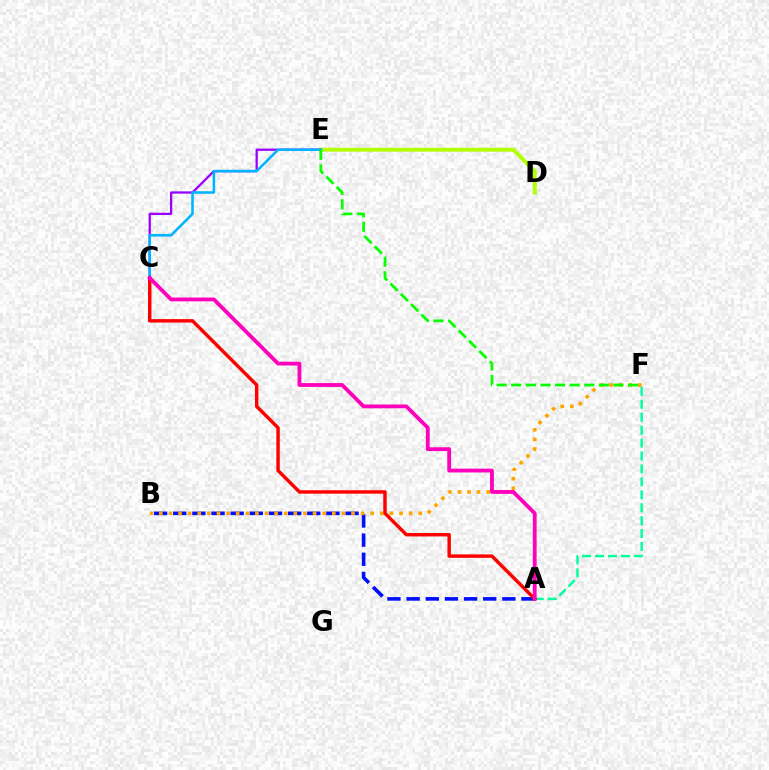{('D', 'E'): [{'color': '#b3ff00', 'line_style': 'solid', 'thickness': 2.79}], ('A', 'F'): [{'color': '#00ff9d', 'line_style': 'dashed', 'thickness': 1.76}], ('C', 'E'): [{'color': '#9b00ff', 'line_style': 'solid', 'thickness': 1.64}, {'color': '#00b5ff', 'line_style': 'solid', 'thickness': 1.84}], ('A', 'B'): [{'color': '#0010ff', 'line_style': 'dashed', 'thickness': 2.6}], ('B', 'F'): [{'color': '#ffa500', 'line_style': 'dotted', 'thickness': 2.61}], ('E', 'F'): [{'color': '#08ff00', 'line_style': 'dashed', 'thickness': 1.98}], ('A', 'C'): [{'color': '#ff0000', 'line_style': 'solid', 'thickness': 2.48}, {'color': '#ff00bd', 'line_style': 'solid', 'thickness': 2.74}]}